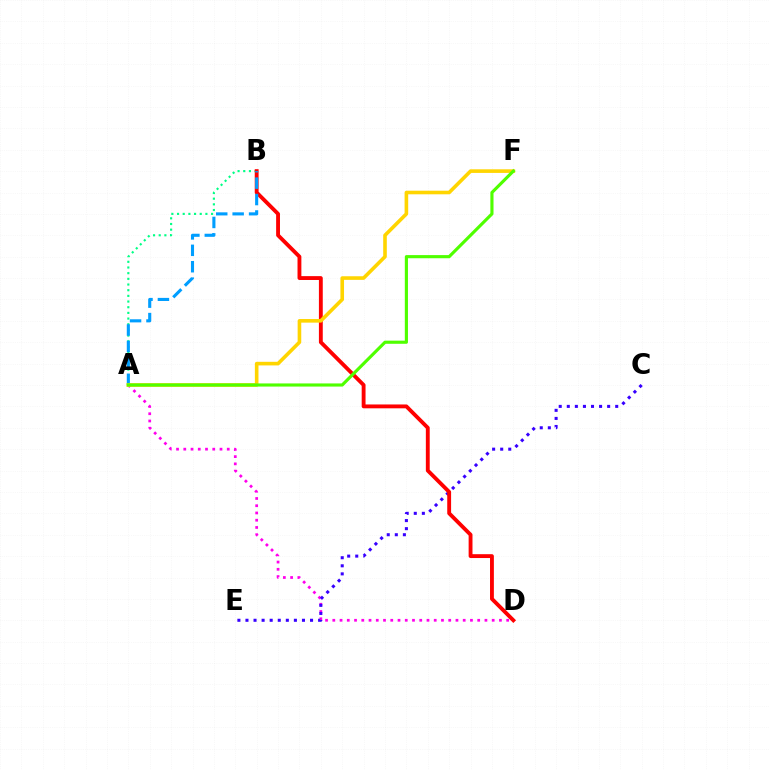{('A', 'D'): [{'color': '#ff00ed', 'line_style': 'dotted', 'thickness': 1.97}], ('C', 'E'): [{'color': '#3700ff', 'line_style': 'dotted', 'thickness': 2.19}], ('A', 'B'): [{'color': '#00ff86', 'line_style': 'dotted', 'thickness': 1.54}, {'color': '#009eff', 'line_style': 'dashed', 'thickness': 2.23}], ('B', 'D'): [{'color': '#ff0000', 'line_style': 'solid', 'thickness': 2.78}], ('A', 'F'): [{'color': '#ffd500', 'line_style': 'solid', 'thickness': 2.6}, {'color': '#4fff00', 'line_style': 'solid', 'thickness': 2.26}]}